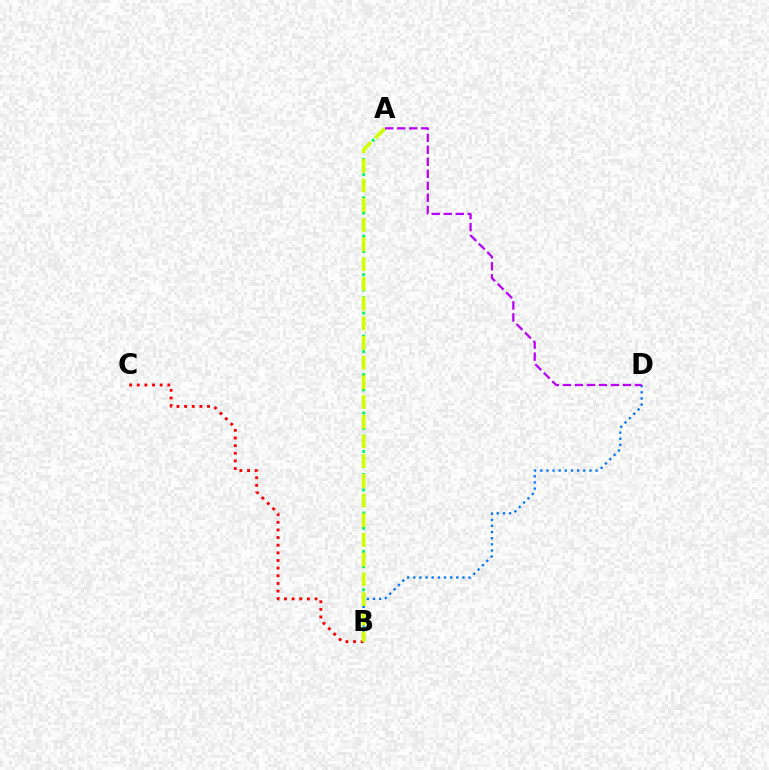{('A', 'B'): [{'color': '#00ff5c', 'line_style': 'dotted', 'thickness': 2.09}, {'color': '#d1ff00', 'line_style': 'dashed', 'thickness': 2.68}], ('B', 'D'): [{'color': '#0074ff', 'line_style': 'dotted', 'thickness': 1.67}], ('B', 'C'): [{'color': '#ff0000', 'line_style': 'dotted', 'thickness': 2.08}], ('A', 'D'): [{'color': '#b900ff', 'line_style': 'dashed', 'thickness': 1.63}]}